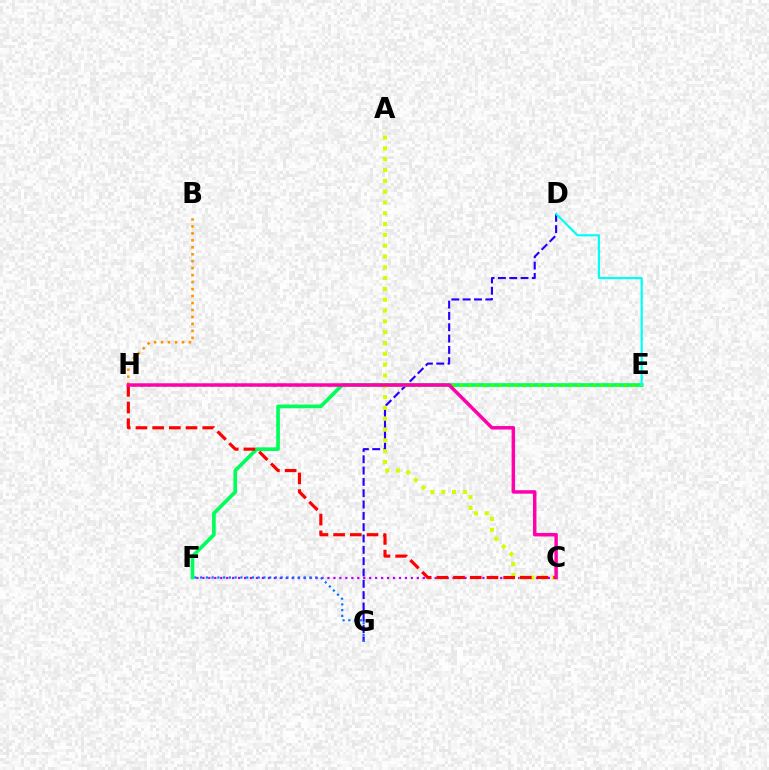{('D', 'G'): [{'color': '#2500ff', 'line_style': 'dashed', 'thickness': 1.54}], ('E', 'F'): [{'color': '#00ff5c', 'line_style': 'solid', 'thickness': 2.64}], ('C', 'F'): [{'color': '#b900ff', 'line_style': 'dotted', 'thickness': 1.62}], ('B', 'H'): [{'color': '#ff9400', 'line_style': 'dotted', 'thickness': 1.89}], ('E', 'H'): [{'color': '#3dff00', 'line_style': 'dotted', 'thickness': 2.12}], ('D', 'E'): [{'color': '#00fff6', 'line_style': 'solid', 'thickness': 1.57}], ('A', 'C'): [{'color': '#d1ff00', 'line_style': 'dotted', 'thickness': 2.94}], ('C', 'H'): [{'color': '#ff0000', 'line_style': 'dashed', 'thickness': 2.27}, {'color': '#ff00ac', 'line_style': 'solid', 'thickness': 2.5}], ('F', 'G'): [{'color': '#0074ff', 'line_style': 'dotted', 'thickness': 1.56}]}